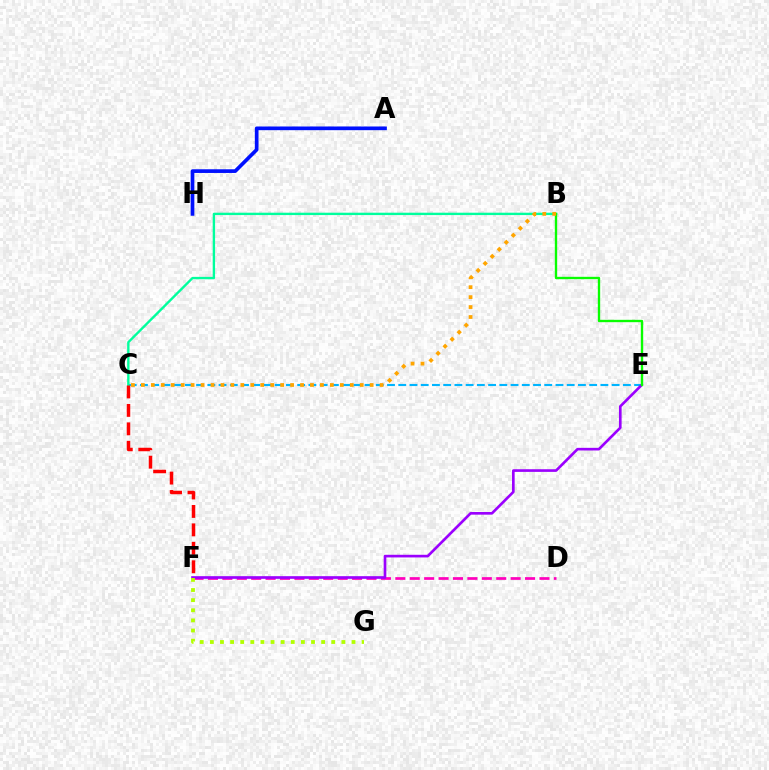{('C', 'E'): [{'color': '#00b5ff', 'line_style': 'dashed', 'thickness': 1.53}], ('B', 'C'): [{'color': '#00ff9d', 'line_style': 'solid', 'thickness': 1.71}, {'color': '#ffa500', 'line_style': 'dotted', 'thickness': 2.7}], ('D', 'F'): [{'color': '#ff00bd', 'line_style': 'dashed', 'thickness': 1.96}], ('E', 'F'): [{'color': '#9b00ff', 'line_style': 'solid', 'thickness': 1.91}], ('A', 'H'): [{'color': '#0010ff', 'line_style': 'solid', 'thickness': 2.66}], ('F', 'G'): [{'color': '#b3ff00', 'line_style': 'dotted', 'thickness': 2.75}], ('C', 'F'): [{'color': '#ff0000', 'line_style': 'dashed', 'thickness': 2.51}], ('B', 'E'): [{'color': '#08ff00', 'line_style': 'solid', 'thickness': 1.69}]}